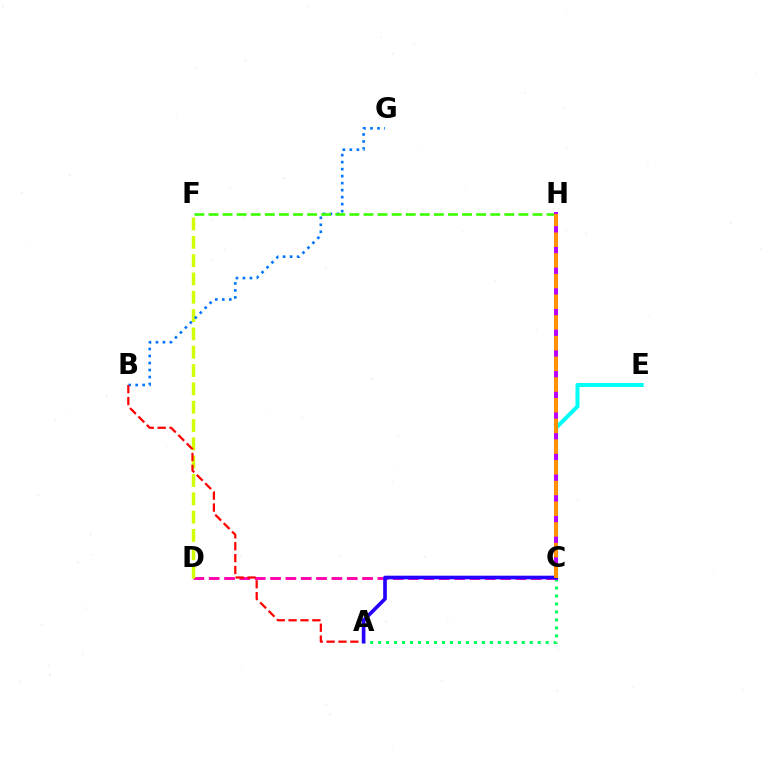{('C', 'D'): [{'color': '#ff00ac', 'line_style': 'dashed', 'thickness': 2.08}], ('D', 'F'): [{'color': '#d1ff00', 'line_style': 'dashed', 'thickness': 2.49}], ('B', 'G'): [{'color': '#0074ff', 'line_style': 'dotted', 'thickness': 1.9}], ('A', 'C'): [{'color': '#00ff5c', 'line_style': 'dotted', 'thickness': 2.17}, {'color': '#2500ff', 'line_style': 'solid', 'thickness': 2.62}], ('C', 'E'): [{'color': '#00fff6', 'line_style': 'solid', 'thickness': 2.89}], ('A', 'B'): [{'color': '#ff0000', 'line_style': 'dashed', 'thickness': 1.61}], ('F', 'H'): [{'color': '#3dff00', 'line_style': 'dashed', 'thickness': 1.91}], ('C', 'H'): [{'color': '#b900ff', 'line_style': 'solid', 'thickness': 2.85}, {'color': '#ff9400', 'line_style': 'dashed', 'thickness': 2.81}]}